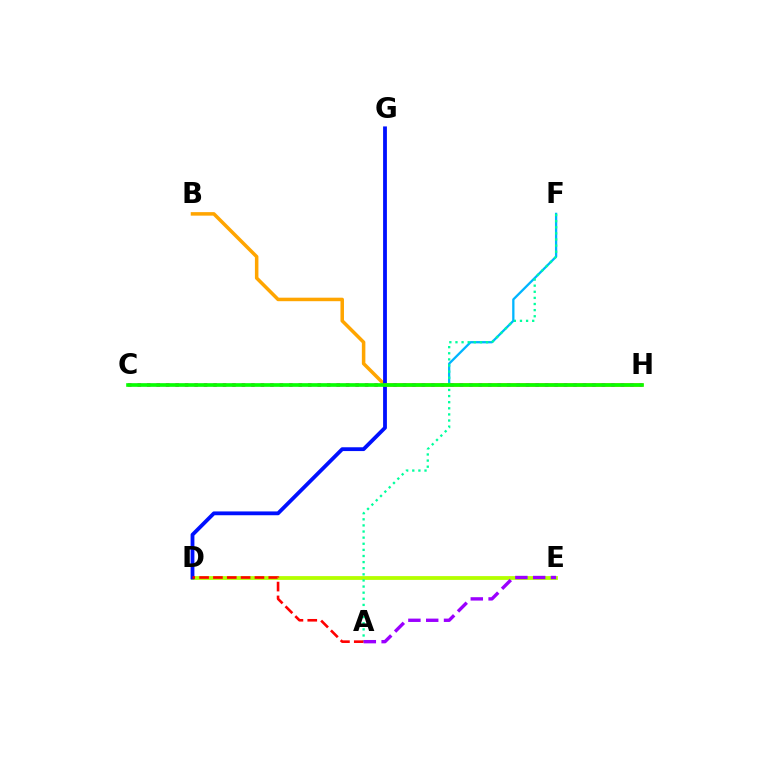{('C', 'F'): [{'color': '#00b5ff', 'line_style': 'solid', 'thickness': 1.65}], ('D', 'E'): [{'color': '#b3ff00', 'line_style': 'solid', 'thickness': 2.73}], ('B', 'H'): [{'color': '#ffa500', 'line_style': 'solid', 'thickness': 2.53}], ('D', 'G'): [{'color': '#0010ff', 'line_style': 'solid', 'thickness': 2.74}], ('C', 'H'): [{'color': '#ff00bd', 'line_style': 'dotted', 'thickness': 2.57}, {'color': '#08ff00', 'line_style': 'solid', 'thickness': 2.61}], ('A', 'F'): [{'color': '#00ff9d', 'line_style': 'dotted', 'thickness': 1.66}], ('A', 'D'): [{'color': '#ff0000', 'line_style': 'dashed', 'thickness': 1.88}], ('A', 'E'): [{'color': '#9b00ff', 'line_style': 'dashed', 'thickness': 2.42}]}